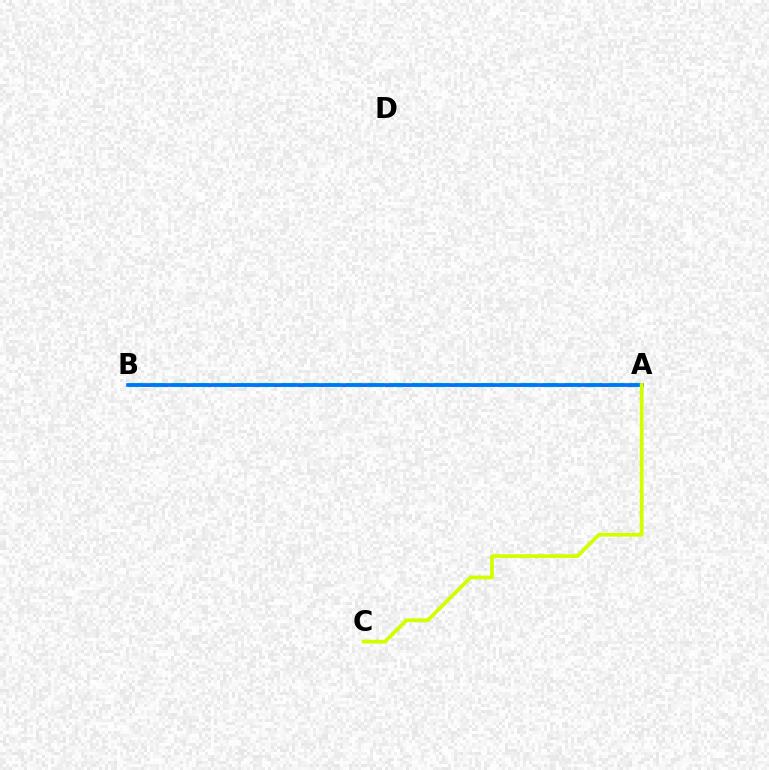{('A', 'B'): [{'color': '#b900ff', 'line_style': 'dotted', 'thickness': 2.0}, {'color': '#ff0000', 'line_style': 'dashed', 'thickness': 1.94}, {'color': '#00ff5c', 'line_style': 'dashed', 'thickness': 2.97}, {'color': '#0074ff', 'line_style': 'solid', 'thickness': 2.65}], ('A', 'C'): [{'color': '#d1ff00', 'line_style': 'solid', 'thickness': 2.72}]}